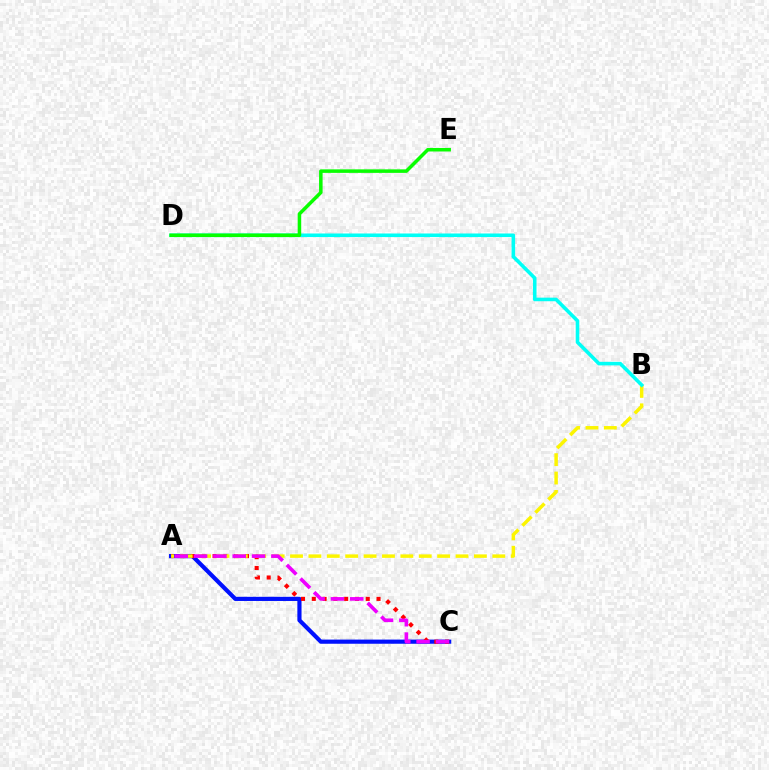{('A', 'C'): [{'color': '#0010ff', 'line_style': 'solid', 'thickness': 3.0}, {'color': '#ff0000', 'line_style': 'dotted', 'thickness': 2.93}, {'color': '#ee00ff', 'line_style': 'dashed', 'thickness': 2.62}], ('A', 'B'): [{'color': '#fcf500', 'line_style': 'dashed', 'thickness': 2.5}], ('B', 'D'): [{'color': '#00fff6', 'line_style': 'solid', 'thickness': 2.58}], ('D', 'E'): [{'color': '#08ff00', 'line_style': 'solid', 'thickness': 2.54}]}